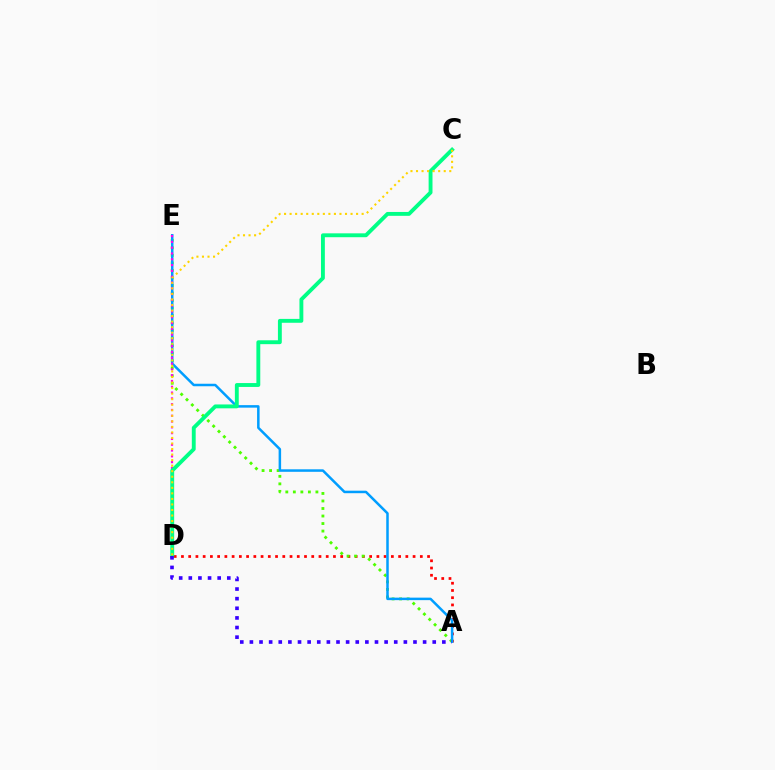{('A', 'D'): [{'color': '#ff0000', 'line_style': 'dotted', 'thickness': 1.97}, {'color': '#3700ff', 'line_style': 'dotted', 'thickness': 2.61}], ('A', 'E'): [{'color': '#4fff00', 'line_style': 'dotted', 'thickness': 2.04}, {'color': '#009eff', 'line_style': 'solid', 'thickness': 1.81}], ('D', 'E'): [{'color': '#ff00ed', 'line_style': 'dotted', 'thickness': 1.57}], ('C', 'D'): [{'color': '#00ff86', 'line_style': 'solid', 'thickness': 2.79}, {'color': '#ffd500', 'line_style': 'dotted', 'thickness': 1.51}]}